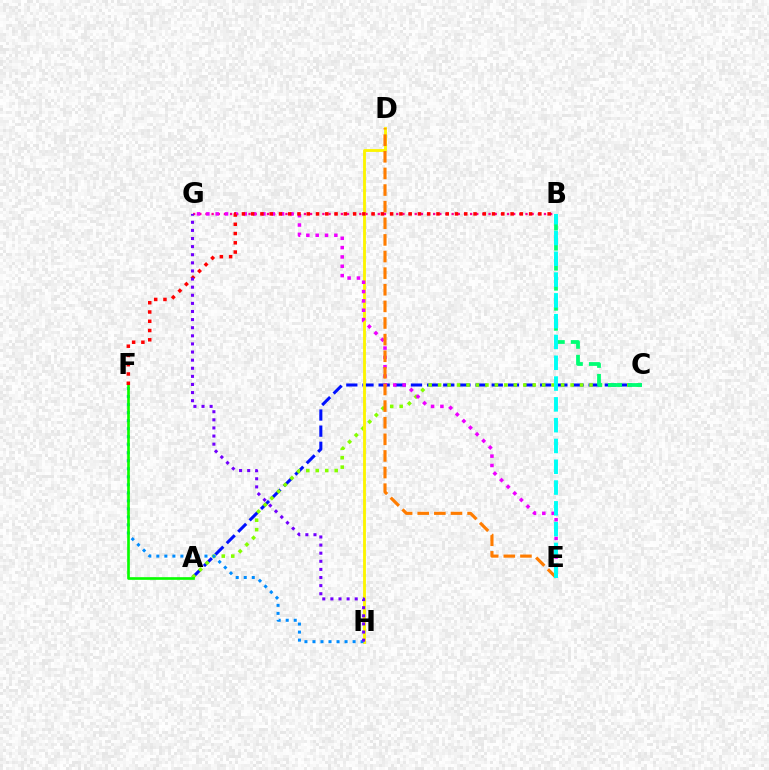{('A', 'C'): [{'color': '#0010ff', 'line_style': 'dashed', 'thickness': 2.19}, {'color': '#84ff00', 'line_style': 'dotted', 'thickness': 2.57}], ('B', 'C'): [{'color': '#00ff74', 'line_style': 'dashed', 'thickness': 2.72}], ('B', 'G'): [{'color': '#ff0094', 'line_style': 'dotted', 'thickness': 1.67}], ('D', 'H'): [{'color': '#fcf500', 'line_style': 'solid', 'thickness': 2.05}], ('E', 'G'): [{'color': '#ee00ff', 'line_style': 'dotted', 'thickness': 2.54}], ('F', 'H'): [{'color': '#008cff', 'line_style': 'dotted', 'thickness': 2.18}], ('D', 'E'): [{'color': '#ff7c00', 'line_style': 'dashed', 'thickness': 2.26}], ('A', 'F'): [{'color': '#08ff00', 'line_style': 'solid', 'thickness': 1.92}], ('B', 'F'): [{'color': '#ff0000', 'line_style': 'dotted', 'thickness': 2.52}], ('G', 'H'): [{'color': '#7200ff', 'line_style': 'dotted', 'thickness': 2.2}], ('B', 'E'): [{'color': '#00fff6', 'line_style': 'dashed', 'thickness': 2.83}]}